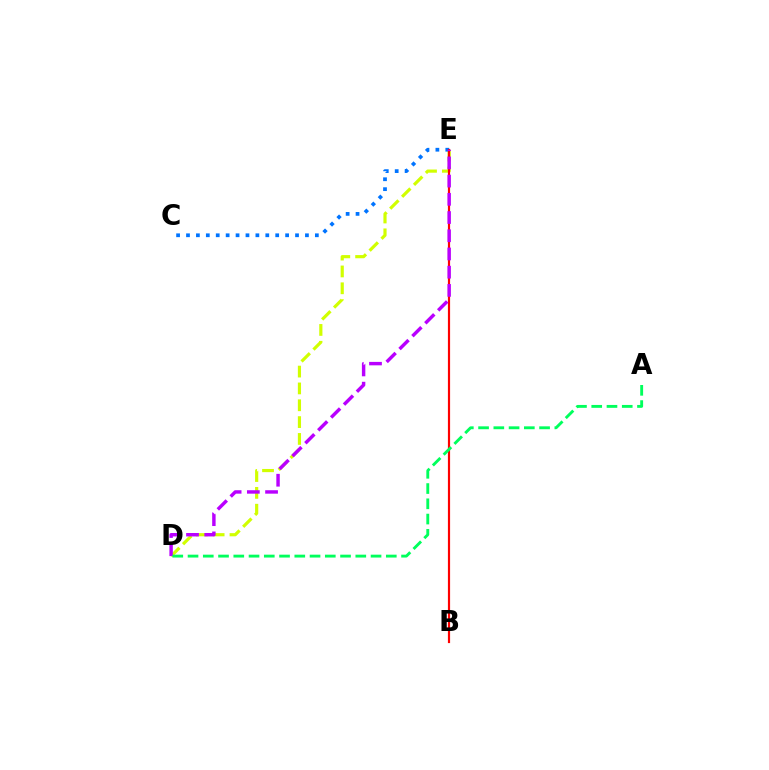{('D', 'E'): [{'color': '#d1ff00', 'line_style': 'dashed', 'thickness': 2.29}, {'color': '#b900ff', 'line_style': 'dashed', 'thickness': 2.47}], ('C', 'E'): [{'color': '#0074ff', 'line_style': 'dotted', 'thickness': 2.69}], ('B', 'E'): [{'color': '#ff0000', 'line_style': 'solid', 'thickness': 1.58}], ('A', 'D'): [{'color': '#00ff5c', 'line_style': 'dashed', 'thickness': 2.07}]}